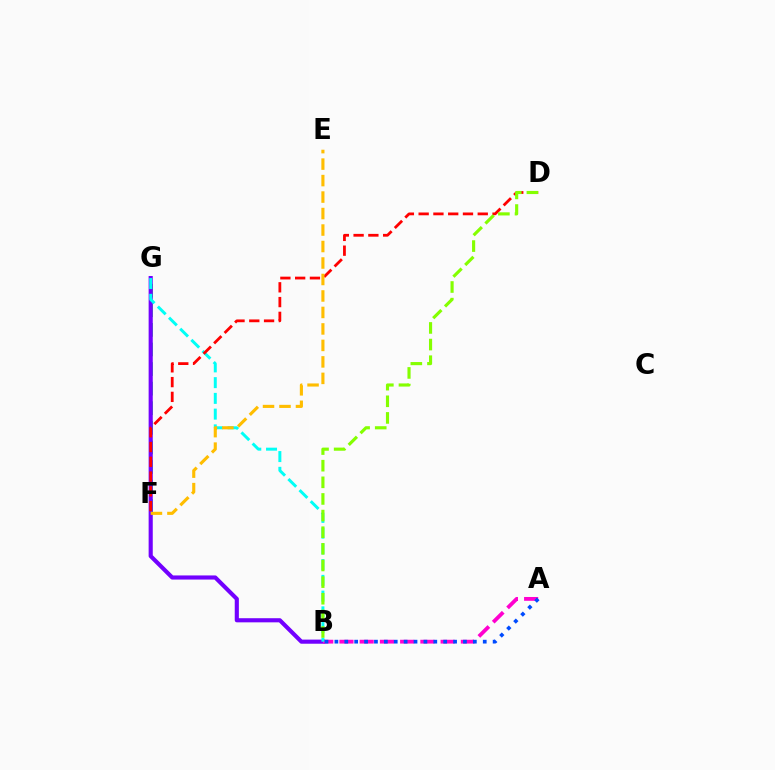{('F', 'G'): [{'color': '#00ff39', 'line_style': 'dashed', 'thickness': 2.66}], ('B', 'G'): [{'color': '#7200ff', 'line_style': 'solid', 'thickness': 2.97}, {'color': '#00fff6', 'line_style': 'dashed', 'thickness': 2.14}], ('A', 'B'): [{'color': '#ff00cf', 'line_style': 'dashed', 'thickness': 2.75}, {'color': '#004bff', 'line_style': 'dotted', 'thickness': 2.69}], ('D', 'F'): [{'color': '#ff0000', 'line_style': 'dashed', 'thickness': 2.01}], ('B', 'D'): [{'color': '#84ff00', 'line_style': 'dashed', 'thickness': 2.26}], ('E', 'F'): [{'color': '#ffbd00', 'line_style': 'dashed', 'thickness': 2.24}]}